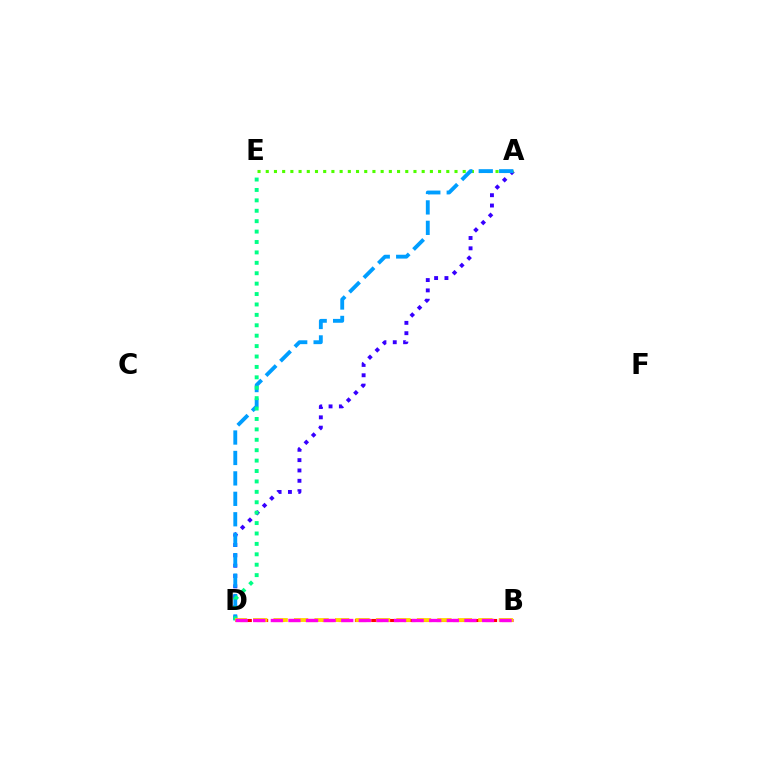{('B', 'D'): [{'color': '#ff0000', 'line_style': 'dashed', 'thickness': 2.22}, {'color': '#ffd500', 'line_style': 'dashed', 'thickness': 2.78}, {'color': '#ff00ed', 'line_style': 'dashed', 'thickness': 2.39}], ('A', 'D'): [{'color': '#3700ff', 'line_style': 'dotted', 'thickness': 2.81}, {'color': '#009eff', 'line_style': 'dashed', 'thickness': 2.78}], ('A', 'E'): [{'color': '#4fff00', 'line_style': 'dotted', 'thickness': 2.23}], ('D', 'E'): [{'color': '#00ff86', 'line_style': 'dotted', 'thickness': 2.83}]}